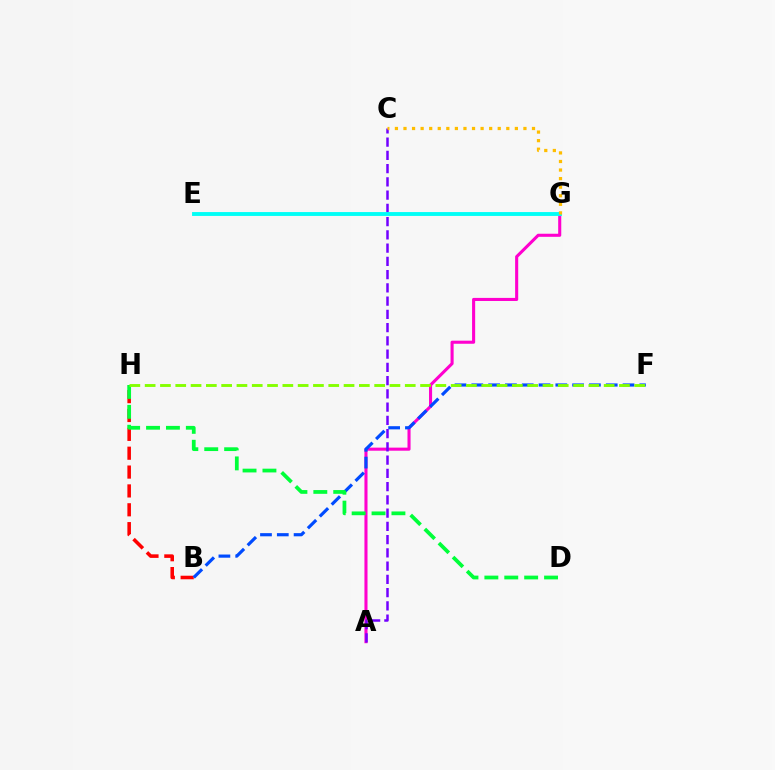{('B', 'H'): [{'color': '#ff0000', 'line_style': 'dashed', 'thickness': 2.56}], ('A', 'G'): [{'color': '#ff00cf', 'line_style': 'solid', 'thickness': 2.22}], ('B', 'F'): [{'color': '#004bff', 'line_style': 'dashed', 'thickness': 2.28}], ('A', 'C'): [{'color': '#7200ff', 'line_style': 'dashed', 'thickness': 1.8}], ('D', 'H'): [{'color': '#00ff39', 'line_style': 'dashed', 'thickness': 2.7}], ('F', 'H'): [{'color': '#84ff00', 'line_style': 'dashed', 'thickness': 2.08}], ('E', 'G'): [{'color': '#00fff6', 'line_style': 'solid', 'thickness': 2.78}], ('C', 'G'): [{'color': '#ffbd00', 'line_style': 'dotted', 'thickness': 2.33}]}